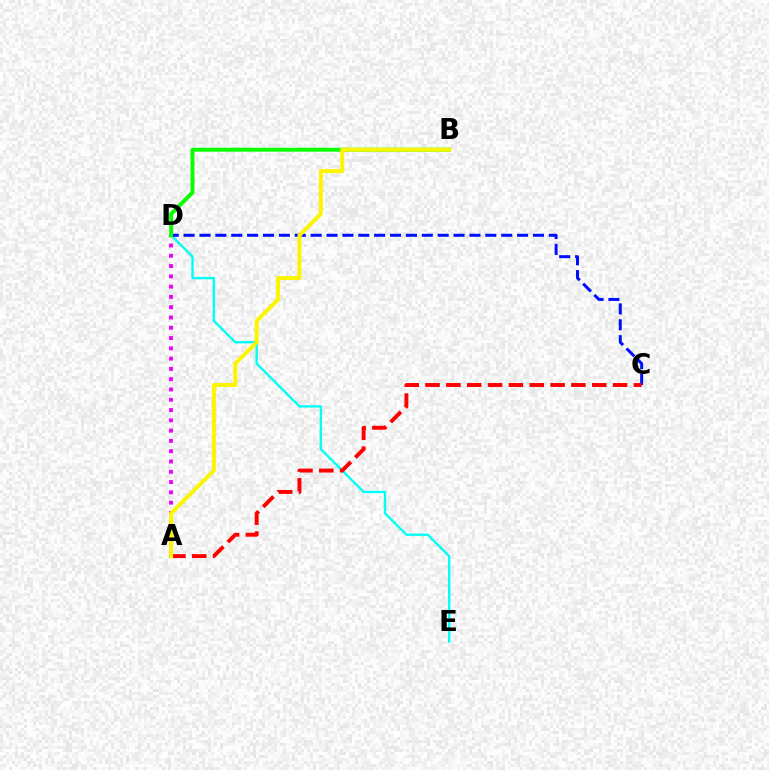{('A', 'D'): [{'color': '#ee00ff', 'line_style': 'dotted', 'thickness': 2.79}], ('D', 'E'): [{'color': '#00fff6', 'line_style': 'solid', 'thickness': 1.69}], ('C', 'D'): [{'color': '#0010ff', 'line_style': 'dashed', 'thickness': 2.16}], ('B', 'D'): [{'color': '#08ff00', 'line_style': 'solid', 'thickness': 2.82}], ('A', 'C'): [{'color': '#ff0000', 'line_style': 'dashed', 'thickness': 2.83}], ('A', 'B'): [{'color': '#fcf500', 'line_style': 'solid', 'thickness': 2.87}]}